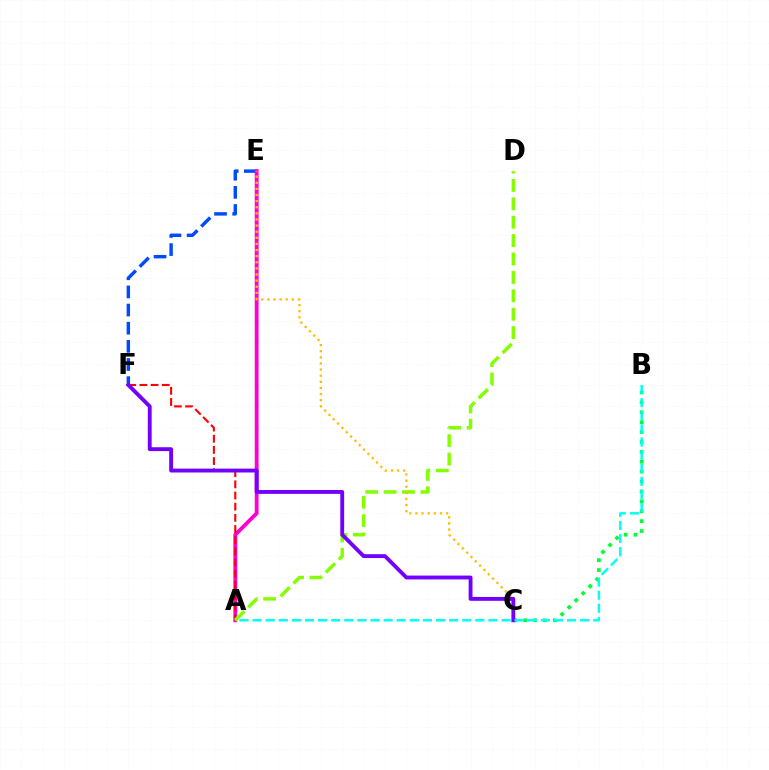{('E', 'F'): [{'color': '#004bff', 'line_style': 'dashed', 'thickness': 2.46}], ('A', 'E'): [{'color': '#ff00cf', 'line_style': 'solid', 'thickness': 2.78}], ('A', 'F'): [{'color': '#ff0000', 'line_style': 'dashed', 'thickness': 1.52}], ('B', 'C'): [{'color': '#00ff39', 'line_style': 'dotted', 'thickness': 2.69}], ('A', 'D'): [{'color': '#84ff00', 'line_style': 'dashed', 'thickness': 2.5}], ('C', 'E'): [{'color': '#ffbd00', 'line_style': 'dotted', 'thickness': 1.66}], ('C', 'F'): [{'color': '#7200ff', 'line_style': 'solid', 'thickness': 2.78}], ('A', 'B'): [{'color': '#00fff6', 'line_style': 'dashed', 'thickness': 1.78}]}